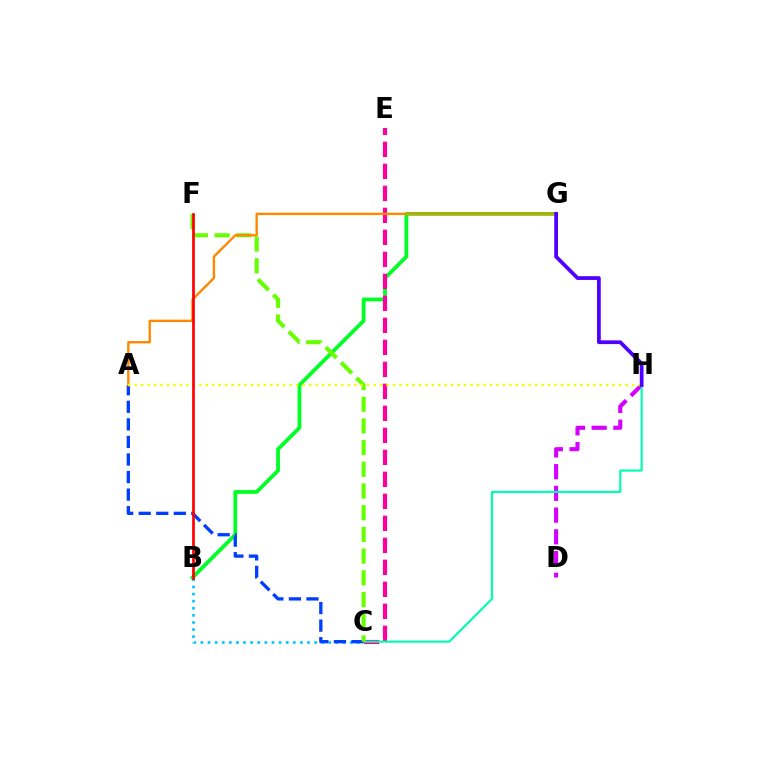{('B', 'G'): [{'color': '#00ff27', 'line_style': 'solid', 'thickness': 2.72}], ('B', 'C'): [{'color': '#00c7ff', 'line_style': 'dotted', 'thickness': 1.93}], ('D', 'H'): [{'color': '#d600ff', 'line_style': 'dashed', 'thickness': 2.95}], ('C', 'E'): [{'color': '#ff00a0', 'line_style': 'dashed', 'thickness': 2.99}], ('C', 'H'): [{'color': '#00ffaf', 'line_style': 'solid', 'thickness': 1.55}], ('A', 'C'): [{'color': '#003fff', 'line_style': 'dashed', 'thickness': 2.39}], ('C', 'F'): [{'color': '#66ff00', 'line_style': 'dashed', 'thickness': 2.95}], ('A', 'G'): [{'color': '#ff8800', 'line_style': 'solid', 'thickness': 1.72}], ('A', 'H'): [{'color': '#eeff00', 'line_style': 'dotted', 'thickness': 1.75}], ('G', 'H'): [{'color': '#4f00ff', 'line_style': 'solid', 'thickness': 2.7}], ('B', 'F'): [{'color': '#ff0000', 'line_style': 'solid', 'thickness': 1.95}]}